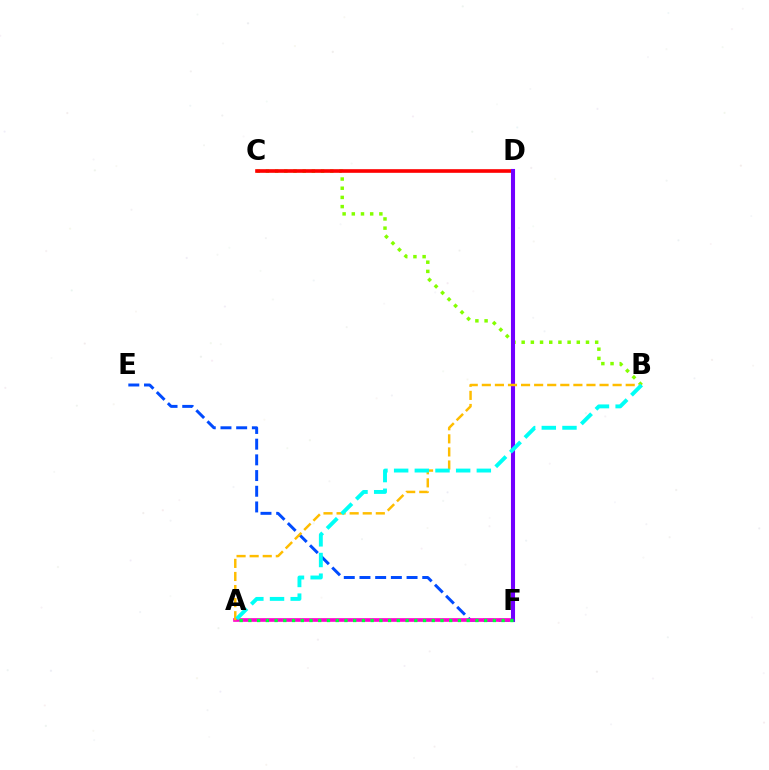{('E', 'F'): [{'color': '#004bff', 'line_style': 'dashed', 'thickness': 2.13}], ('B', 'C'): [{'color': '#84ff00', 'line_style': 'dotted', 'thickness': 2.5}], ('C', 'D'): [{'color': '#ff0000', 'line_style': 'solid', 'thickness': 2.62}], ('A', 'F'): [{'color': '#ff00cf', 'line_style': 'solid', 'thickness': 2.63}, {'color': '#00ff39', 'line_style': 'dotted', 'thickness': 2.37}], ('D', 'F'): [{'color': '#7200ff', 'line_style': 'solid', 'thickness': 2.94}], ('A', 'B'): [{'color': '#ffbd00', 'line_style': 'dashed', 'thickness': 1.78}, {'color': '#00fff6', 'line_style': 'dashed', 'thickness': 2.81}]}